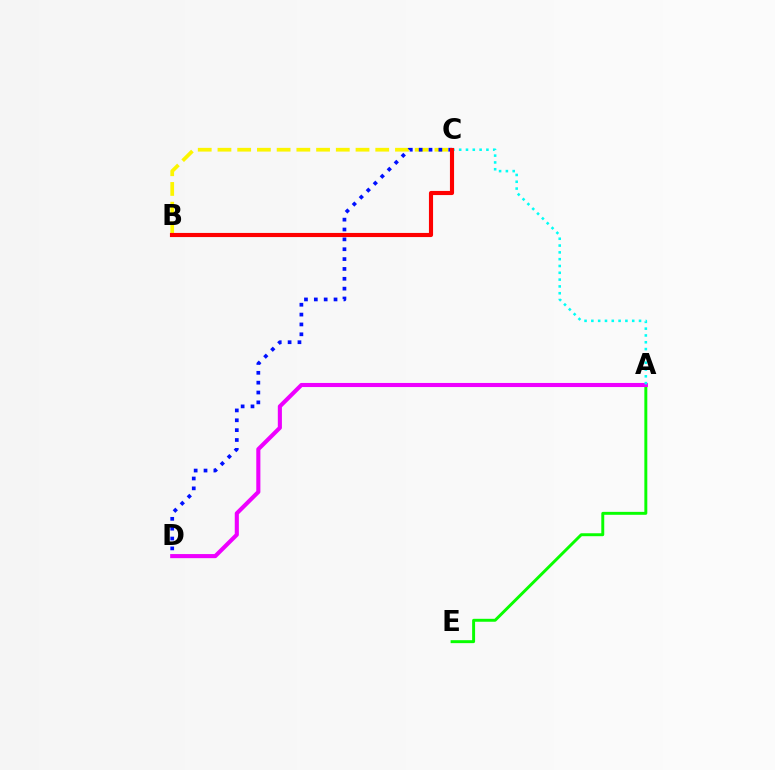{('B', 'C'): [{'color': '#fcf500', 'line_style': 'dashed', 'thickness': 2.68}, {'color': '#ff0000', 'line_style': 'solid', 'thickness': 2.97}], ('A', 'E'): [{'color': '#08ff00', 'line_style': 'solid', 'thickness': 2.12}], ('C', 'D'): [{'color': '#0010ff', 'line_style': 'dotted', 'thickness': 2.68}], ('A', 'D'): [{'color': '#ee00ff', 'line_style': 'solid', 'thickness': 2.95}], ('A', 'C'): [{'color': '#00fff6', 'line_style': 'dotted', 'thickness': 1.85}]}